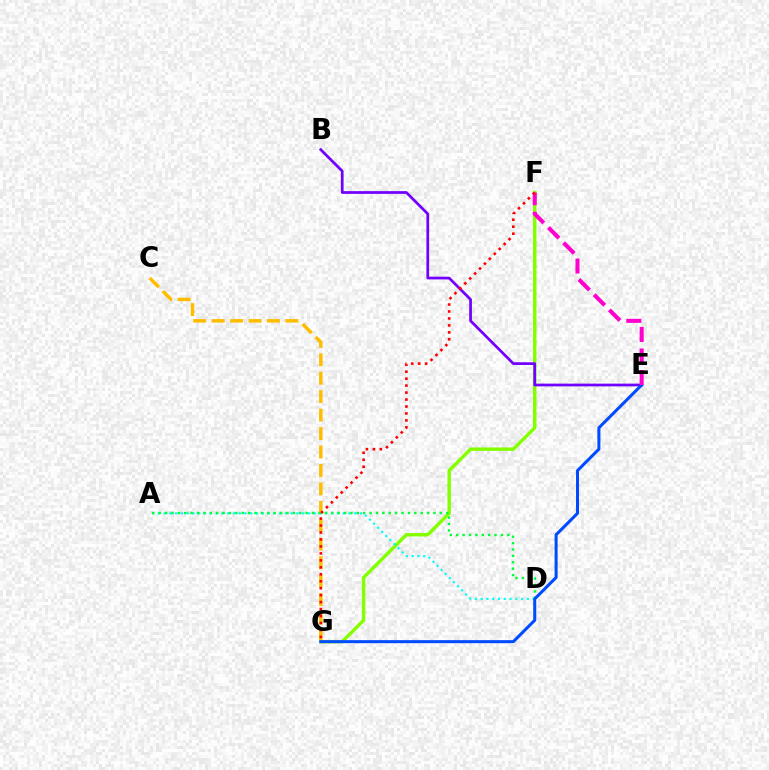{('F', 'G'): [{'color': '#84ff00', 'line_style': 'solid', 'thickness': 2.48}, {'color': '#ff0000', 'line_style': 'dotted', 'thickness': 1.89}], ('C', 'G'): [{'color': '#ffbd00', 'line_style': 'dashed', 'thickness': 2.51}], ('B', 'E'): [{'color': '#7200ff', 'line_style': 'solid', 'thickness': 1.97}], ('A', 'D'): [{'color': '#00fff6', 'line_style': 'dotted', 'thickness': 1.57}, {'color': '#00ff39', 'line_style': 'dotted', 'thickness': 1.74}], ('E', 'G'): [{'color': '#004bff', 'line_style': 'solid', 'thickness': 2.18}], ('E', 'F'): [{'color': '#ff00cf', 'line_style': 'dashed', 'thickness': 2.92}]}